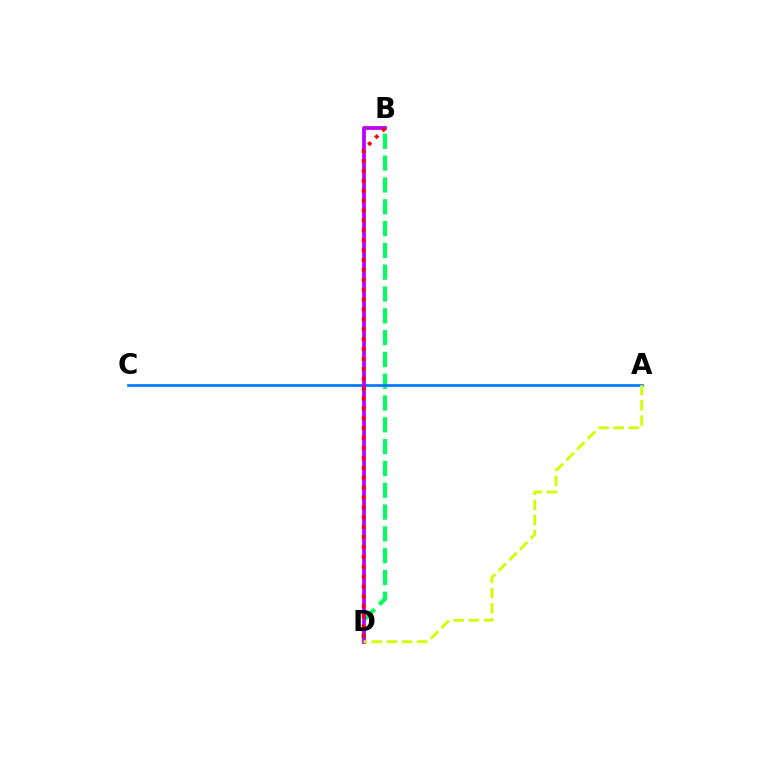{('B', 'D'): [{'color': '#00ff5c', 'line_style': 'dashed', 'thickness': 2.96}, {'color': '#b900ff', 'line_style': 'solid', 'thickness': 2.71}, {'color': '#ff0000', 'line_style': 'dotted', 'thickness': 2.69}], ('A', 'C'): [{'color': '#0074ff', 'line_style': 'solid', 'thickness': 1.93}], ('A', 'D'): [{'color': '#d1ff00', 'line_style': 'dashed', 'thickness': 2.05}]}